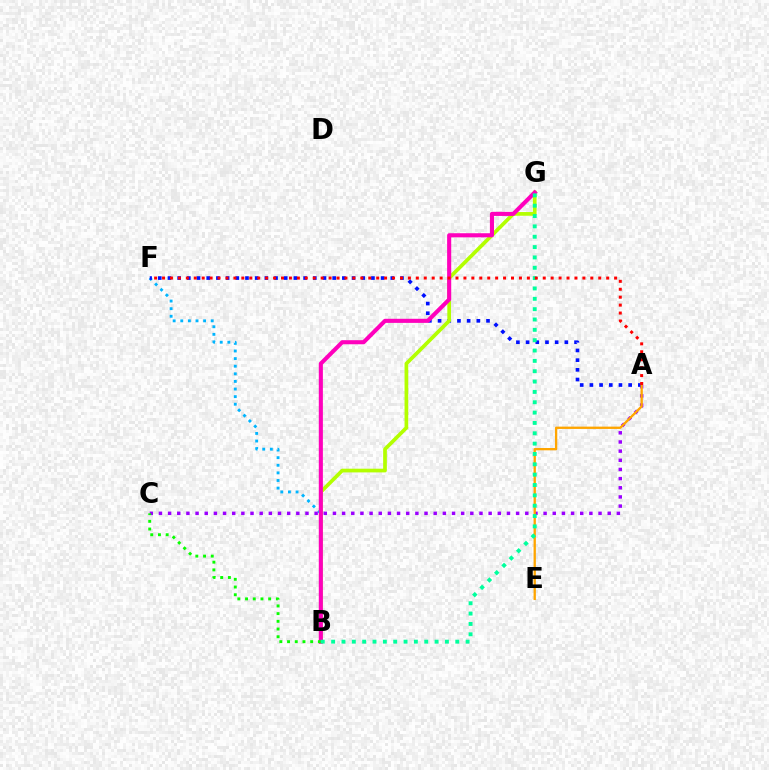{('B', 'F'): [{'color': '#00b5ff', 'line_style': 'dotted', 'thickness': 2.07}], ('A', 'C'): [{'color': '#9b00ff', 'line_style': 'dotted', 'thickness': 2.49}], ('A', 'F'): [{'color': '#0010ff', 'line_style': 'dotted', 'thickness': 2.63}, {'color': '#ff0000', 'line_style': 'dotted', 'thickness': 2.15}], ('B', 'G'): [{'color': '#b3ff00', 'line_style': 'solid', 'thickness': 2.67}, {'color': '#ff00bd', 'line_style': 'solid', 'thickness': 2.94}, {'color': '#00ff9d', 'line_style': 'dotted', 'thickness': 2.81}], ('A', 'E'): [{'color': '#ffa500', 'line_style': 'solid', 'thickness': 1.66}], ('B', 'C'): [{'color': '#08ff00', 'line_style': 'dotted', 'thickness': 2.09}]}